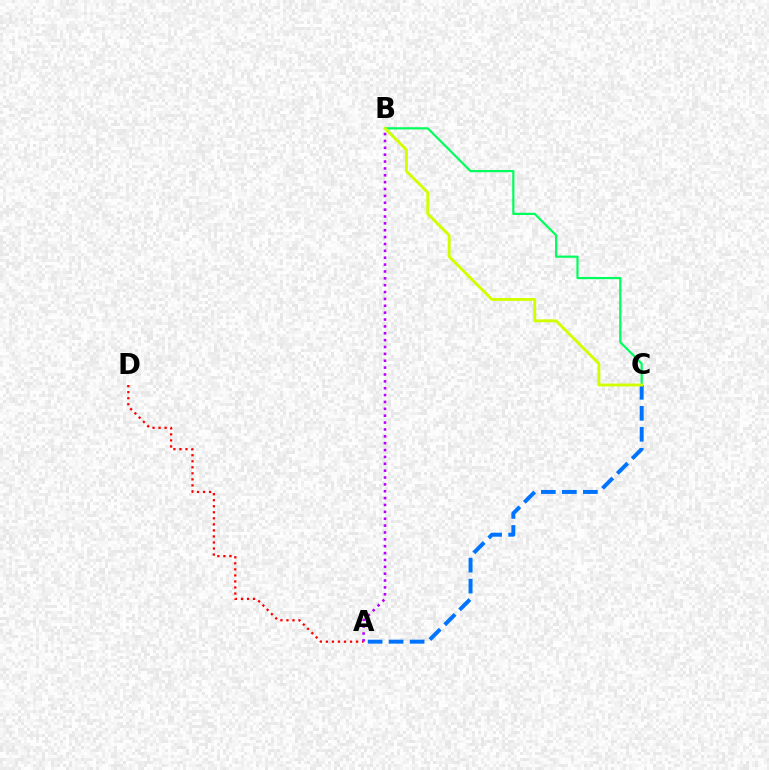{('A', 'C'): [{'color': '#0074ff', 'line_style': 'dashed', 'thickness': 2.85}], ('A', 'D'): [{'color': '#ff0000', 'line_style': 'dotted', 'thickness': 1.64}], ('A', 'B'): [{'color': '#b900ff', 'line_style': 'dotted', 'thickness': 1.87}], ('B', 'C'): [{'color': '#00ff5c', 'line_style': 'solid', 'thickness': 1.59}, {'color': '#d1ff00', 'line_style': 'solid', 'thickness': 2.08}]}